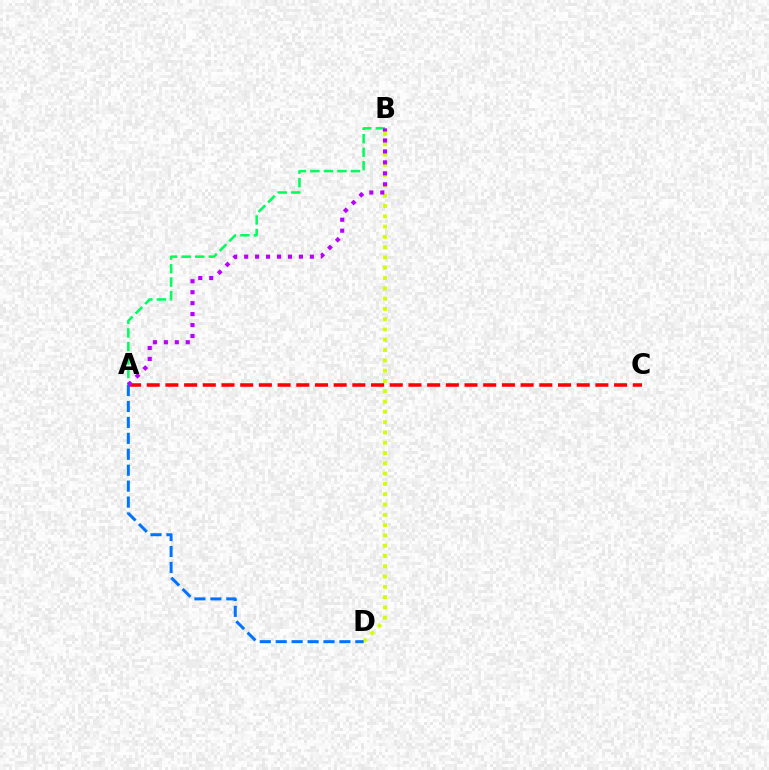{('B', 'D'): [{'color': '#d1ff00', 'line_style': 'dotted', 'thickness': 2.8}], ('A', 'C'): [{'color': '#ff0000', 'line_style': 'dashed', 'thickness': 2.54}], ('A', 'B'): [{'color': '#00ff5c', 'line_style': 'dashed', 'thickness': 1.84}, {'color': '#b900ff', 'line_style': 'dotted', 'thickness': 2.98}], ('A', 'D'): [{'color': '#0074ff', 'line_style': 'dashed', 'thickness': 2.16}]}